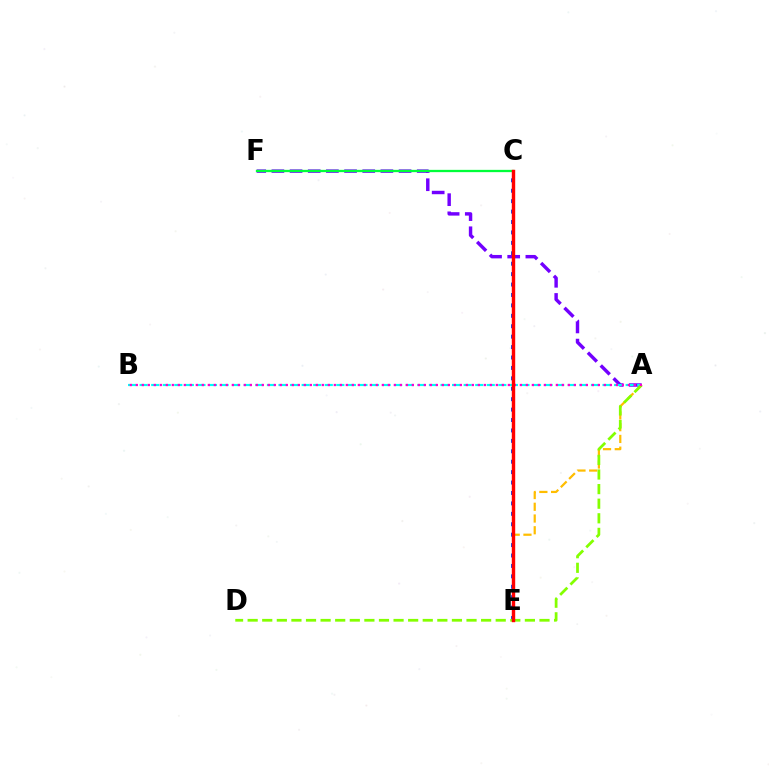{('C', 'E'): [{'color': '#004bff', 'line_style': 'dotted', 'thickness': 2.83}, {'color': '#ff0000', 'line_style': 'solid', 'thickness': 2.45}], ('A', 'F'): [{'color': '#7200ff', 'line_style': 'dashed', 'thickness': 2.47}], ('A', 'B'): [{'color': '#00fff6', 'line_style': 'dashed', 'thickness': 1.57}, {'color': '#ff00cf', 'line_style': 'dotted', 'thickness': 1.63}], ('A', 'E'): [{'color': '#ffbd00', 'line_style': 'dashed', 'thickness': 1.59}], ('A', 'D'): [{'color': '#84ff00', 'line_style': 'dashed', 'thickness': 1.98}], ('C', 'F'): [{'color': '#00ff39', 'line_style': 'solid', 'thickness': 1.65}]}